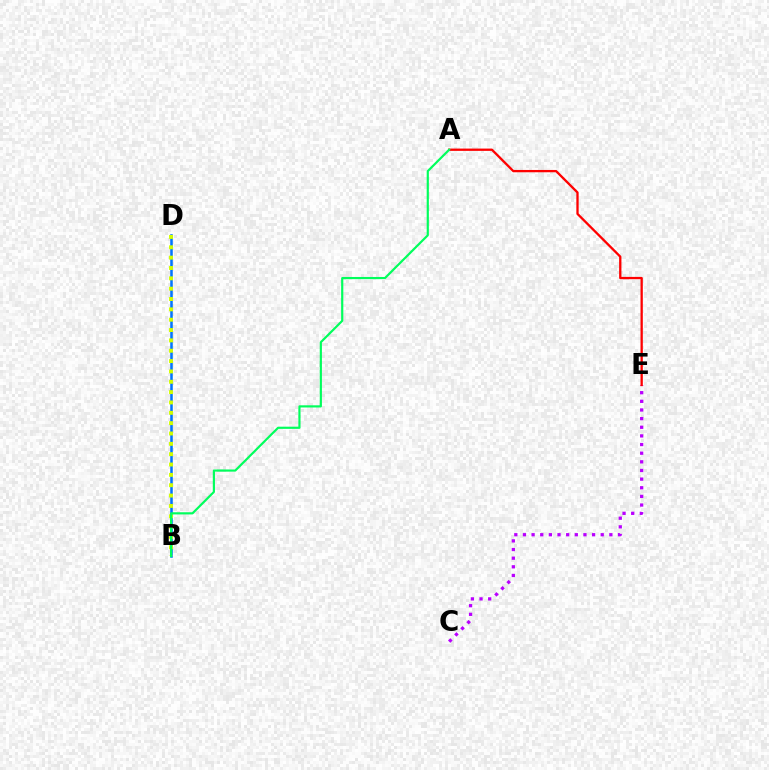{('C', 'E'): [{'color': '#b900ff', 'line_style': 'dotted', 'thickness': 2.35}], ('A', 'E'): [{'color': '#ff0000', 'line_style': 'solid', 'thickness': 1.66}], ('B', 'D'): [{'color': '#0074ff', 'line_style': 'solid', 'thickness': 1.82}, {'color': '#d1ff00', 'line_style': 'dotted', 'thickness': 2.81}], ('A', 'B'): [{'color': '#00ff5c', 'line_style': 'solid', 'thickness': 1.57}]}